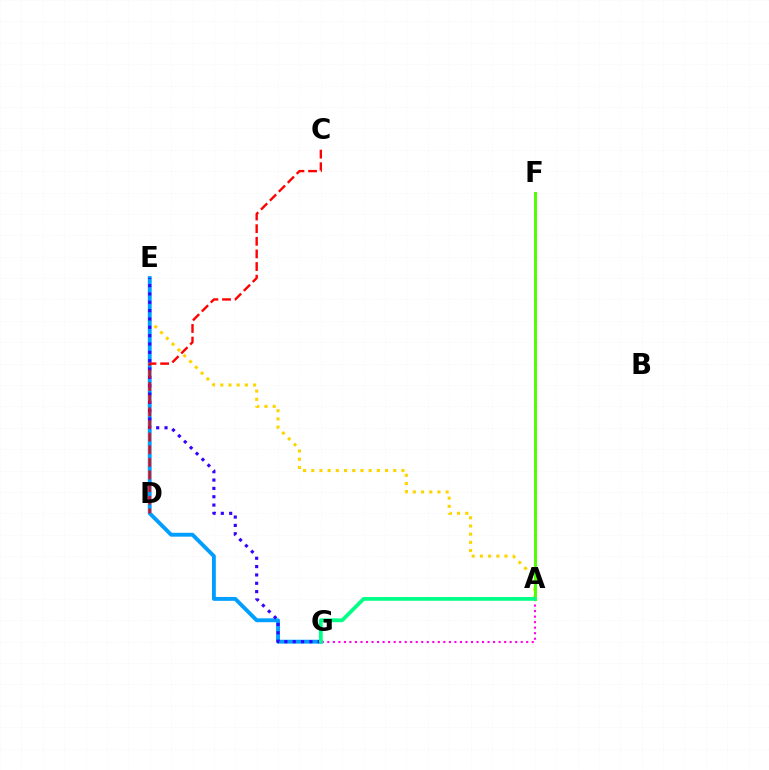{('A', 'E'): [{'color': '#ffd500', 'line_style': 'dotted', 'thickness': 2.23}], ('A', 'G'): [{'color': '#ff00ed', 'line_style': 'dotted', 'thickness': 1.5}, {'color': '#00ff86', 'line_style': 'solid', 'thickness': 2.7}], ('E', 'G'): [{'color': '#009eff', 'line_style': 'solid', 'thickness': 2.78}, {'color': '#3700ff', 'line_style': 'dotted', 'thickness': 2.27}], ('A', 'F'): [{'color': '#4fff00', 'line_style': 'solid', 'thickness': 2.15}], ('C', 'D'): [{'color': '#ff0000', 'line_style': 'dashed', 'thickness': 1.72}]}